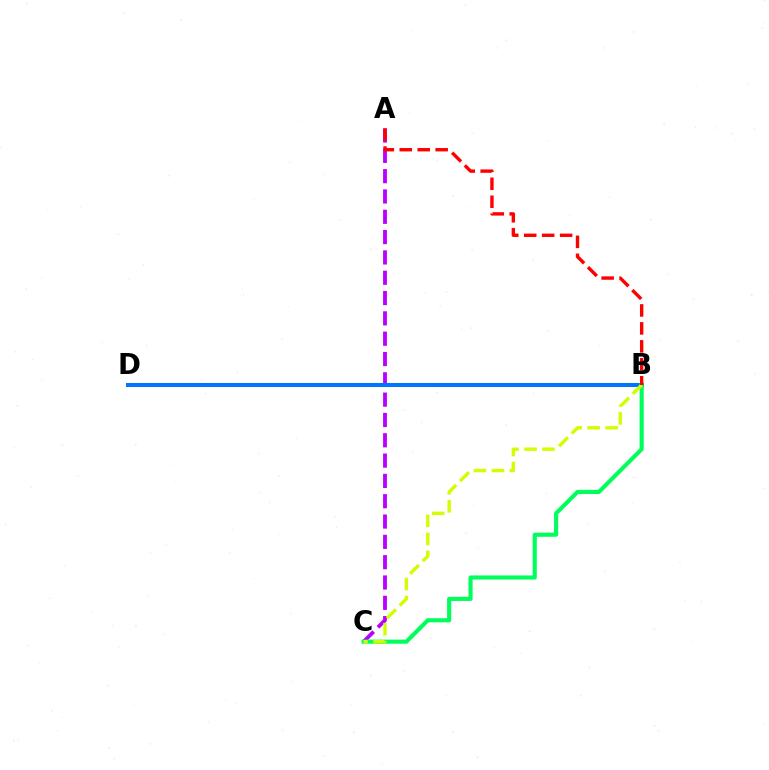{('A', 'C'): [{'color': '#b900ff', 'line_style': 'dashed', 'thickness': 2.76}], ('B', 'D'): [{'color': '#0074ff', 'line_style': 'solid', 'thickness': 2.89}], ('B', 'C'): [{'color': '#00ff5c', 'line_style': 'solid', 'thickness': 2.97}, {'color': '#d1ff00', 'line_style': 'dashed', 'thickness': 2.44}], ('A', 'B'): [{'color': '#ff0000', 'line_style': 'dashed', 'thickness': 2.44}]}